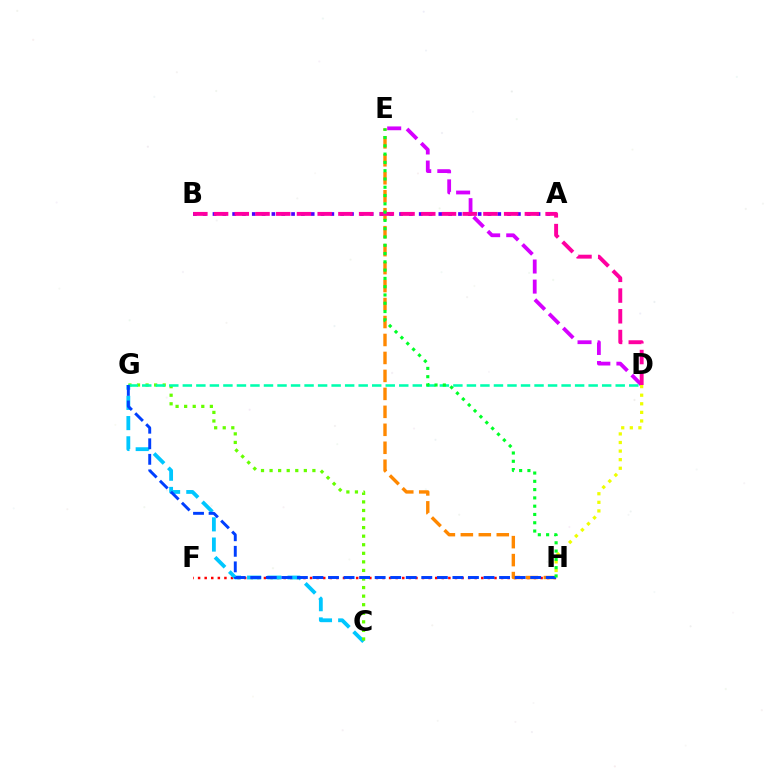{('D', 'E'): [{'color': '#d600ff', 'line_style': 'dashed', 'thickness': 2.73}], ('F', 'H'): [{'color': '#ff0000', 'line_style': 'dotted', 'thickness': 1.79}], ('A', 'B'): [{'color': '#4f00ff', 'line_style': 'dotted', 'thickness': 2.67}], ('D', 'H'): [{'color': '#eeff00', 'line_style': 'dotted', 'thickness': 2.33}], ('C', 'G'): [{'color': '#00c7ff', 'line_style': 'dashed', 'thickness': 2.75}, {'color': '#66ff00', 'line_style': 'dotted', 'thickness': 2.33}], ('E', 'H'): [{'color': '#ff8800', 'line_style': 'dashed', 'thickness': 2.44}, {'color': '#00ff27', 'line_style': 'dotted', 'thickness': 2.25}], ('D', 'G'): [{'color': '#00ffaf', 'line_style': 'dashed', 'thickness': 1.84}], ('B', 'D'): [{'color': '#ff00a0', 'line_style': 'dashed', 'thickness': 2.81}], ('G', 'H'): [{'color': '#003fff', 'line_style': 'dashed', 'thickness': 2.11}]}